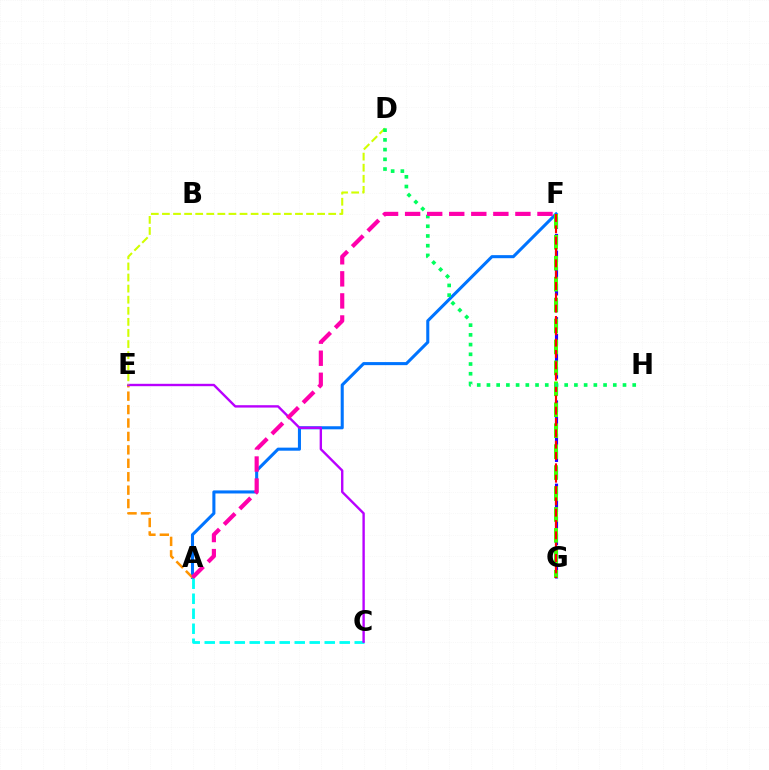{('A', 'F'): [{'color': '#0074ff', 'line_style': 'solid', 'thickness': 2.2}, {'color': '#ff00ac', 'line_style': 'dashed', 'thickness': 3.0}], ('F', 'G'): [{'color': '#2500ff', 'line_style': 'dashed', 'thickness': 2.26}, {'color': '#3dff00', 'line_style': 'dashed', 'thickness': 2.84}, {'color': '#ff0000', 'line_style': 'dashed', 'thickness': 1.54}], ('A', 'E'): [{'color': '#ff9400', 'line_style': 'dashed', 'thickness': 1.82}], ('A', 'C'): [{'color': '#00fff6', 'line_style': 'dashed', 'thickness': 2.04}], ('C', 'E'): [{'color': '#b900ff', 'line_style': 'solid', 'thickness': 1.71}], ('D', 'E'): [{'color': '#d1ff00', 'line_style': 'dashed', 'thickness': 1.51}], ('D', 'H'): [{'color': '#00ff5c', 'line_style': 'dotted', 'thickness': 2.64}]}